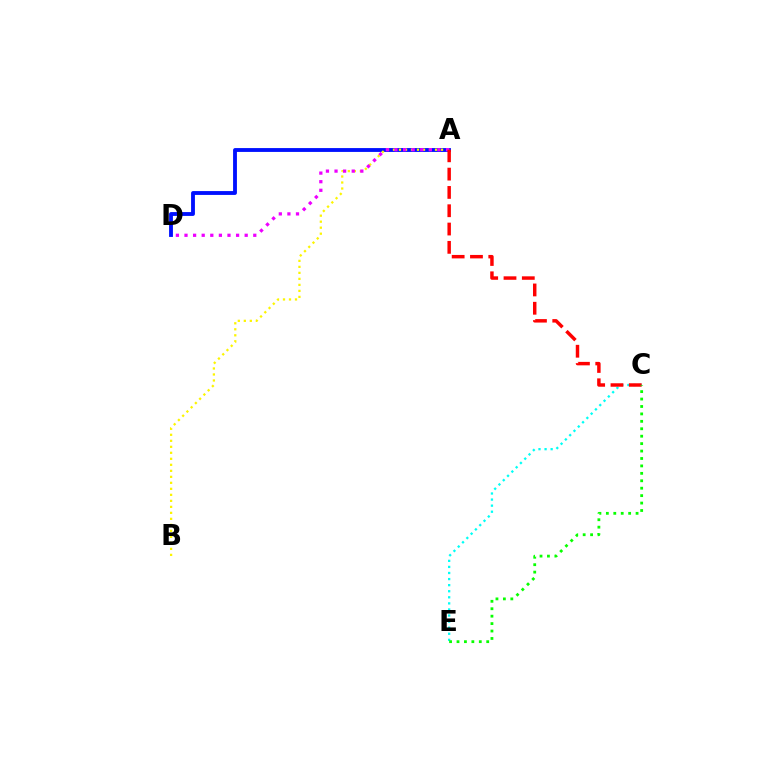{('A', 'D'): [{'color': '#0010ff', 'line_style': 'solid', 'thickness': 2.77}, {'color': '#ee00ff', 'line_style': 'dotted', 'thickness': 2.34}], ('A', 'B'): [{'color': '#fcf500', 'line_style': 'dotted', 'thickness': 1.63}], ('C', 'E'): [{'color': '#00fff6', 'line_style': 'dotted', 'thickness': 1.65}, {'color': '#08ff00', 'line_style': 'dotted', 'thickness': 2.02}], ('A', 'C'): [{'color': '#ff0000', 'line_style': 'dashed', 'thickness': 2.49}]}